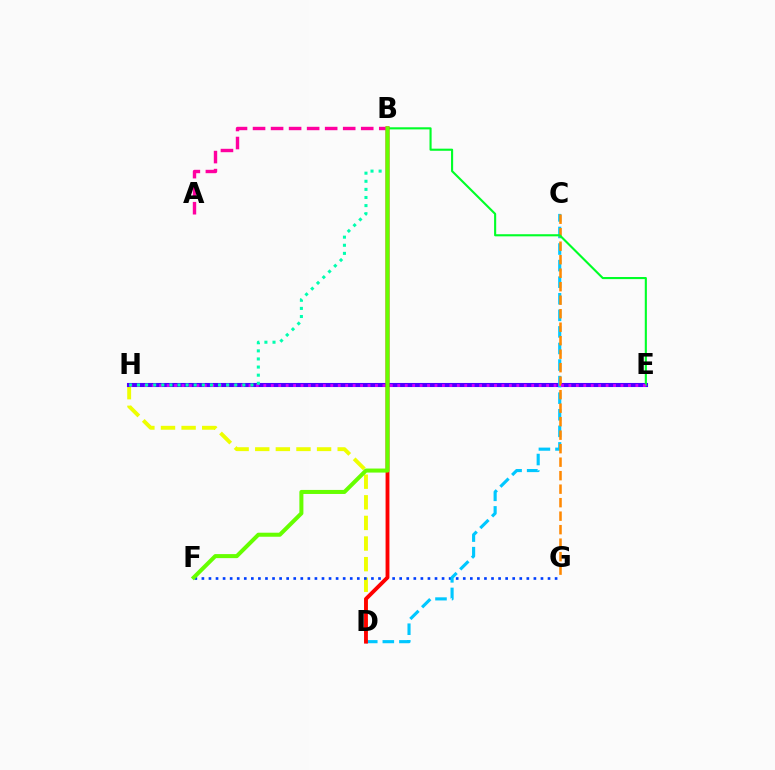{('D', 'H'): [{'color': '#eeff00', 'line_style': 'dashed', 'thickness': 2.8}], ('F', 'G'): [{'color': '#003fff', 'line_style': 'dotted', 'thickness': 1.92}], ('E', 'H'): [{'color': '#4f00ff', 'line_style': 'solid', 'thickness': 2.94}, {'color': '#d600ff', 'line_style': 'dotted', 'thickness': 2.02}], ('C', 'D'): [{'color': '#00c7ff', 'line_style': 'dashed', 'thickness': 2.25}], ('C', 'G'): [{'color': '#ff8800', 'line_style': 'dashed', 'thickness': 1.83}], ('B', 'E'): [{'color': '#00ff27', 'line_style': 'solid', 'thickness': 1.52}], ('B', 'D'): [{'color': '#ff0000', 'line_style': 'solid', 'thickness': 2.77}], ('A', 'B'): [{'color': '#ff00a0', 'line_style': 'dashed', 'thickness': 2.45}], ('B', 'H'): [{'color': '#00ffaf', 'line_style': 'dotted', 'thickness': 2.2}], ('B', 'F'): [{'color': '#66ff00', 'line_style': 'solid', 'thickness': 2.9}]}